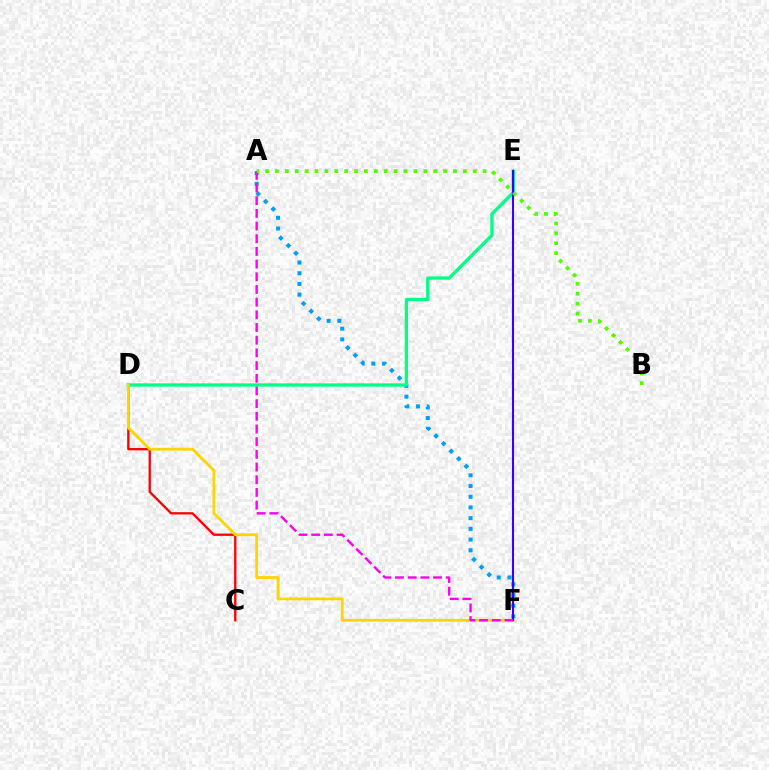{('A', 'F'): [{'color': '#009eff', 'line_style': 'dotted', 'thickness': 2.91}, {'color': '#ff00ed', 'line_style': 'dashed', 'thickness': 1.72}], ('C', 'D'): [{'color': '#ff0000', 'line_style': 'solid', 'thickness': 1.66}], ('D', 'E'): [{'color': '#00ff86', 'line_style': 'solid', 'thickness': 2.37}], ('D', 'F'): [{'color': '#ffd500', 'line_style': 'solid', 'thickness': 2.02}], ('E', 'F'): [{'color': '#3700ff', 'line_style': 'solid', 'thickness': 1.53}], ('A', 'B'): [{'color': '#4fff00', 'line_style': 'dotted', 'thickness': 2.69}]}